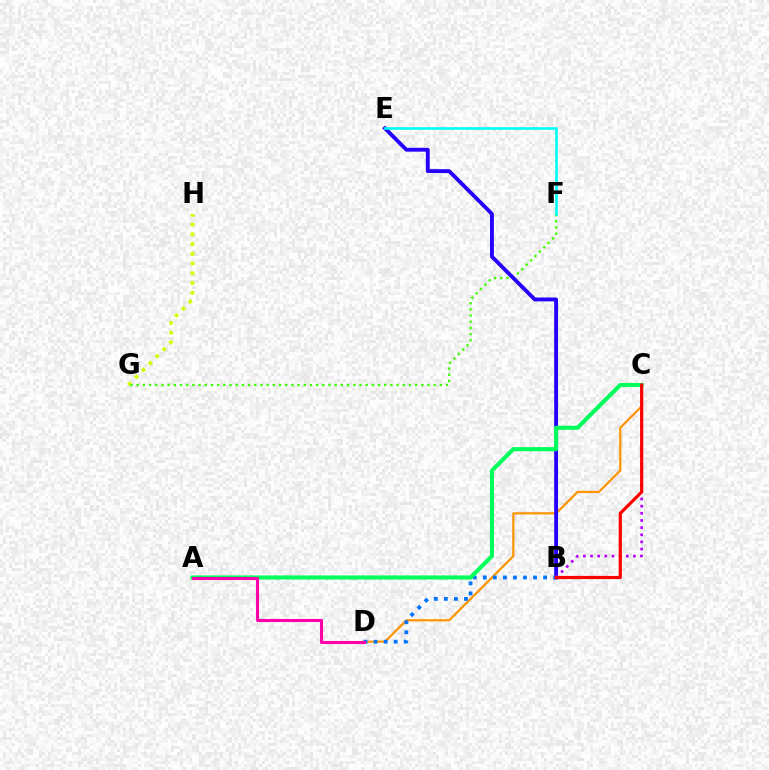{('G', 'H'): [{'color': '#d1ff00', 'line_style': 'dotted', 'thickness': 2.65}], ('F', 'G'): [{'color': '#3dff00', 'line_style': 'dotted', 'thickness': 1.68}], ('C', 'D'): [{'color': '#ff9400', 'line_style': 'solid', 'thickness': 1.59}], ('B', 'E'): [{'color': '#2500ff', 'line_style': 'solid', 'thickness': 2.78}], ('B', 'D'): [{'color': '#0074ff', 'line_style': 'dotted', 'thickness': 2.73}], ('B', 'C'): [{'color': '#b900ff', 'line_style': 'dotted', 'thickness': 1.94}, {'color': '#ff0000', 'line_style': 'solid', 'thickness': 2.3}], ('A', 'C'): [{'color': '#00ff5c', 'line_style': 'solid', 'thickness': 2.95}], ('E', 'F'): [{'color': '#00fff6', 'line_style': 'solid', 'thickness': 1.89}], ('A', 'D'): [{'color': '#ff00ac', 'line_style': 'solid', 'thickness': 2.21}]}